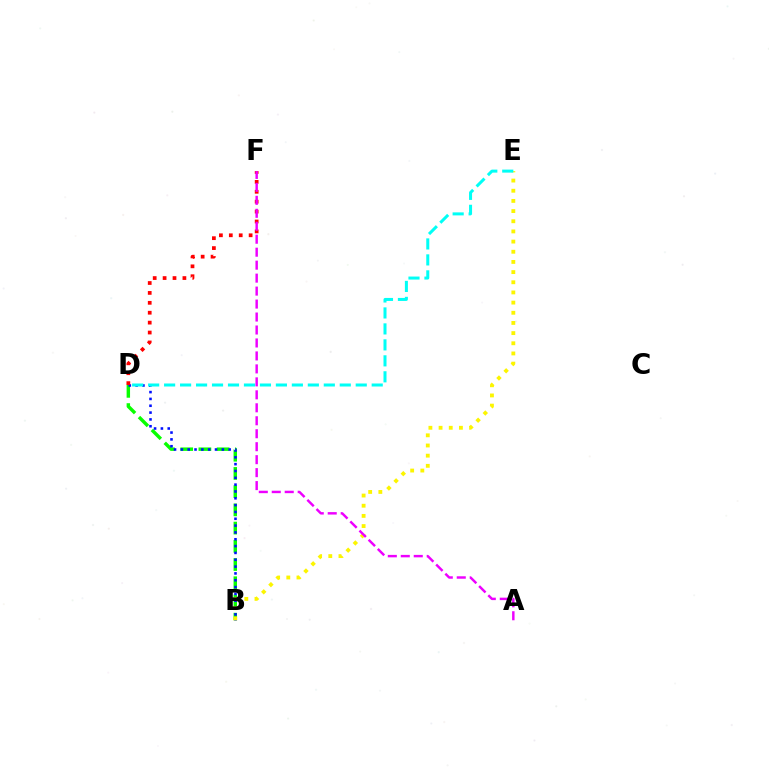{('B', 'D'): [{'color': '#08ff00', 'line_style': 'dashed', 'thickness': 2.47}, {'color': '#0010ff', 'line_style': 'dotted', 'thickness': 1.86}], ('D', 'F'): [{'color': '#ff0000', 'line_style': 'dotted', 'thickness': 2.69}], ('B', 'E'): [{'color': '#fcf500', 'line_style': 'dotted', 'thickness': 2.76}], ('D', 'E'): [{'color': '#00fff6', 'line_style': 'dashed', 'thickness': 2.17}], ('A', 'F'): [{'color': '#ee00ff', 'line_style': 'dashed', 'thickness': 1.76}]}